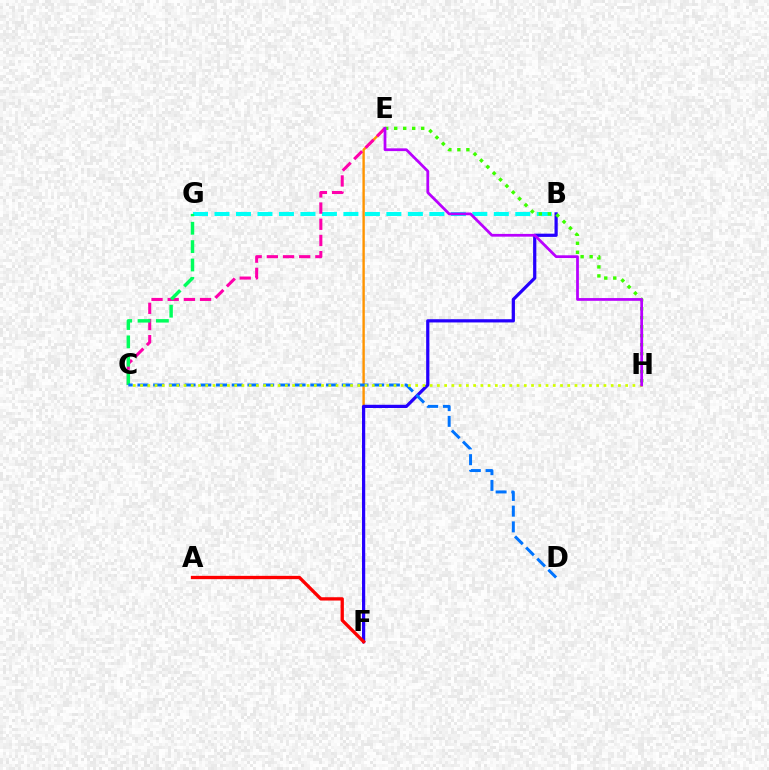{('E', 'F'): [{'color': '#ff9400', 'line_style': 'solid', 'thickness': 1.73}], ('B', 'F'): [{'color': '#2500ff', 'line_style': 'solid', 'thickness': 2.32}], ('B', 'G'): [{'color': '#00fff6', 'line_style': 'dashed', 'thickness': 2.92}], ('E', 'H'): [{'color': '#3dff00', 'line_style': 'dotted', 'thickness': 2.45}, {'color': '#b900ff', 'line_style': 'solid', 'thickness': 1.98}], ('C', 'E'): [{'color': '#ff00ac', 'line_style': 'dashed', 'thickness': 2.2}], ('C', 'G'): [{'color': '#00ff5c', 'line_style': 'dashed', 'thickness': 2.49}], ('C', 'D'): [{'color': '#0074ff', 'line_style': 'dashed', 'thickness': 2.14}], ('C', 'H'): [{'color': '#d1ff00', 'line_style': 'dotted', 'thickness': 1.97}], ('A', 'F'): [{'color': '#ff0000', 'line_style': 'solid', 'thickness': 2.38}]}